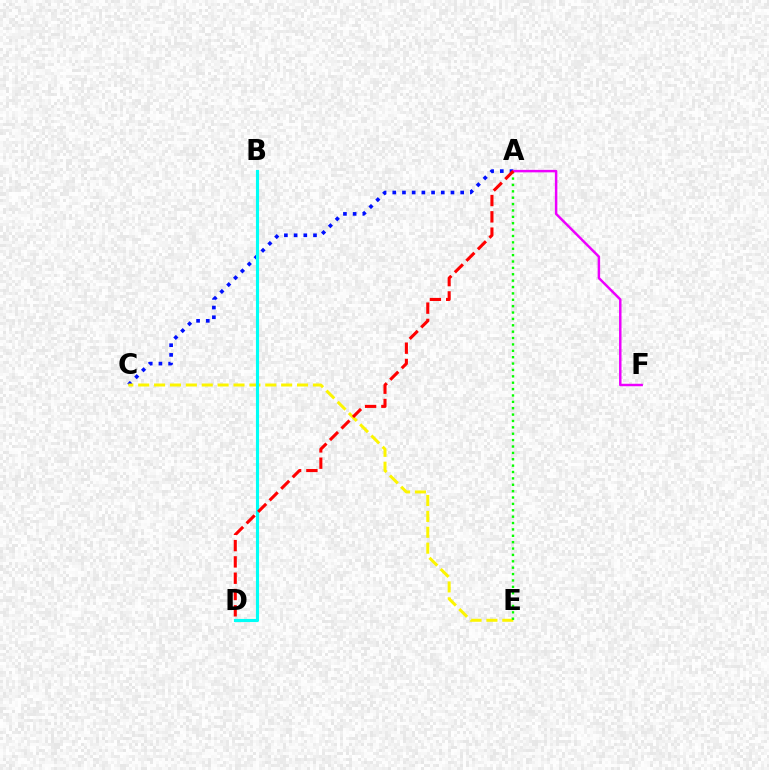{('A', 'C'): [{'color': '#0010ff', 'line_style': 'dotted', 'thickness': 2.64}], ('C', 'E'): [{'color': '#fcf500', 'line_style': 'dashed', 'thickness': 2.16}], ('B', 'D'): [{'color': '#00fff6', 'line_style': 'solid', 'thickness': 2.24}], ('A', 'E'): [{'color': '#08ff00', 'line_style': 'dotted', 'thickness': 1.73}], ('A', 'F'): [{'color': '#ee00ff', 'line_style': 'solid', 'thickness': 1.78}], ('A', 'D'): [{'color': '#ff0000', 'line_style': 'dashed', 'thickness': 2.21}]}